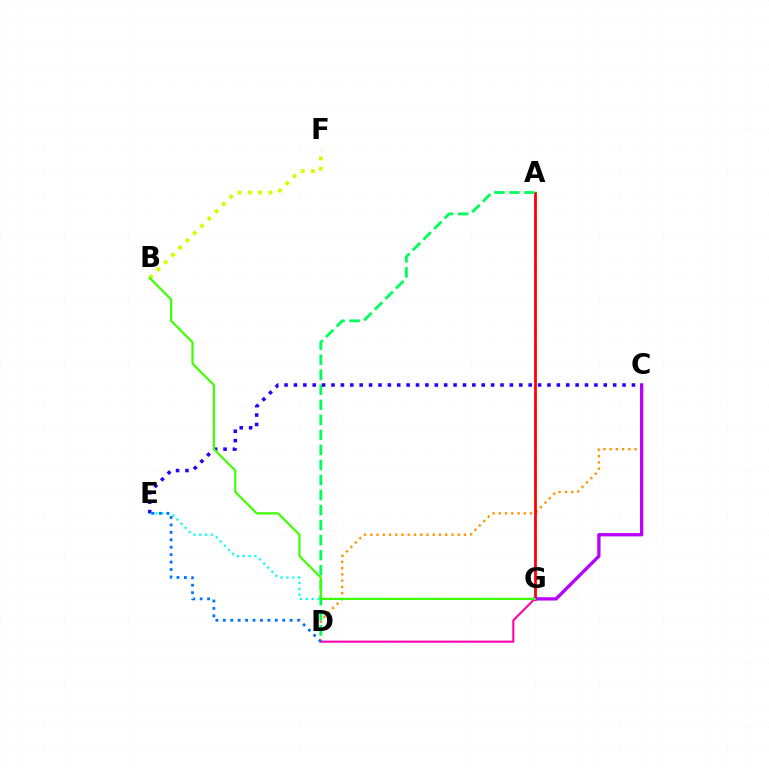{('C', 'D'): [{'color': '#ff9400', 'line_style': 'dotted', 'thickness': 1.7}], ('E', 'G'): [{'color': '#00fff6', 'line_style': 'dotted', 'thickness': 1.58}], ('A', 'G'): [{'color': '#ff0000', 'line_style': 'solid', 'thickness': 1.98}], ('C', 'G'): [{'color': '#b900ff', 'line_style': 'solid', 'thickness': 2.37}], ('A', 'D'): [{'color': '#00ff5c', 'line_style': 'dashed', 'thickness': 2.04}], ('D', 'G'): [{'color': '#ff00ac', 'line_style': 'solid', 'thickness': 1.51}], ('B', 'F'): [{'color': '#d1ff00', 'line_style': 'dotted', 'thickness': 2.79}], ('C', 'E'): [{'color': '#2500ff', 'line_style': 'dotted', 'thickness': 2.55}], ('D', 'E'): [{'color': '#0074ff', 'line_style': 'dotted', 'thickness': 2.02}], ('B', 'G'): [{'color': '#3dff00', 'line_style': 'solid', 'thickness': 1.57}]}